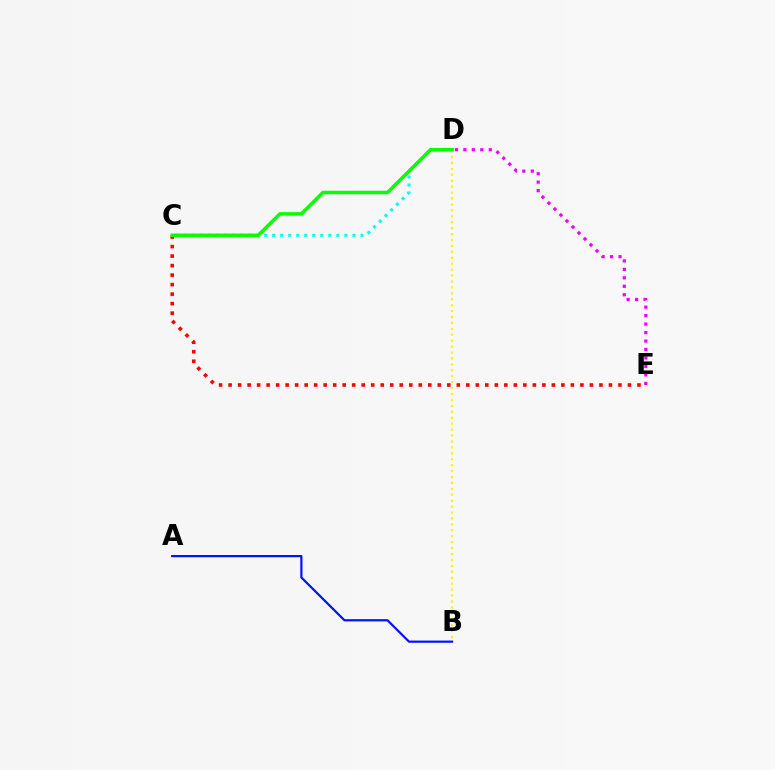{('C', 'D'): [{'color': '#00fff6', 'line_style': 'dotted', 'thickness': 2.18}, {'color': '#08ff00', 'line_style': 'solid', 'thickness': 2.52}], ('B', 'D'): [{'color': '#fcf500', 'line_style': 'dotted', 'thickness': 1.61}], ('D', 'E'): [{'color': '#ee00ff', 'line_style': 'dotted', 'thickness': 2.3}], ('A', 'B'): [{'color': '#0010ff', 'line_style': 'solid', 'thickness': 1.58}], ('C', 'E'): [{'color': '#ff0000', 'line_style': 'dotted', 'thickness': 2.58}]}